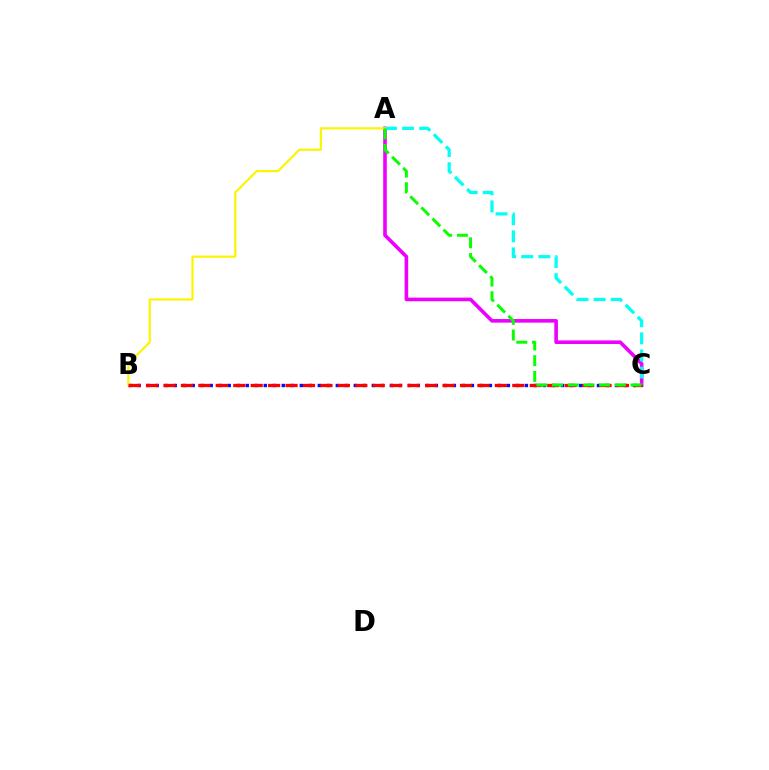{('A', 'C'): [{'color': '#ee00ff', 'line_style': 'solid', 'thickness': 2.6}, {'color': '#00fff6', 'line_style': 'dashed', 'thickness': 2.32}, {'color': '#08ff00', 'line_style': 'dashed', 'thickness': 2.13}], ('B', 'C'): [{'color': '#0010ff', 'line_style': 'dotted', 'thickness': 2.45}, {'color': '#ff0000', 'line_style': 'dashed', 'thickness': 2.37}], ('A', 'B'): [{'color': '#fcf500', 'line_style': 'solid', 'thickness': 1.56}]}